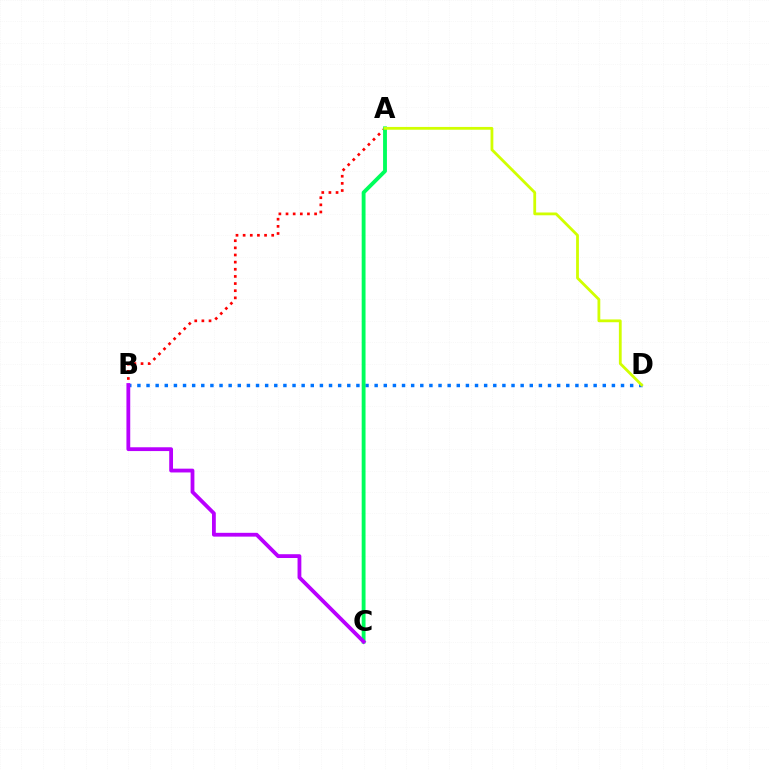{('B', 'D'): [{'color': '#0074ff', 'line_style': 'dotted', 'thickness': 2.48}], ('A', 'B'): [{'color': '#ff0000', 'line_style': 'dotted', 'thickness': 1.94}], ('A', 'C'): [{'color': '#00ff5c', 'line_style': 'solid', 'thickness': 2.77}], ('B', 'C'): [{'color': '#b900ff', 'line_style': 'solid', 'thickness': 2.74}], ('A', 'D'): [{'color': '#d1ff00', 'line_style': 'solid', 'thickness': 2.01}]}